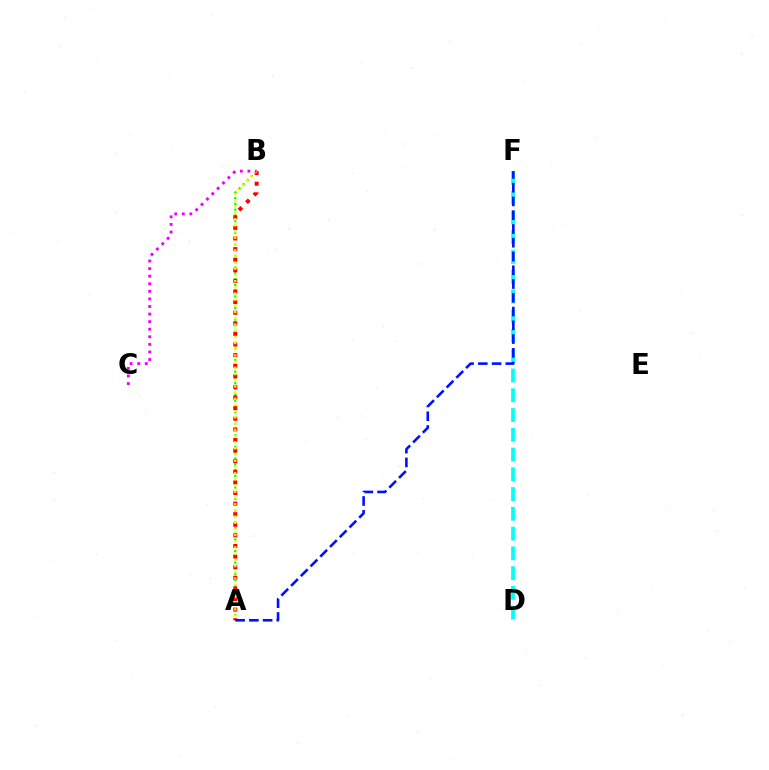{('A', 'B'): [{'color': '#08ff00', 'line_style': 'dotted', 'thickness': 1.57}, {'color': '#ff0000', 'line_style': 'dotted', 'thickness': 2.88}, {'color': '#fcf500', 'line_style': 'dotted', 'thickness': 1.68}], ('D', 'F'): [{'color': '#00fff6', 'line_style': 'dashed', 'thickness': 2.68}], ('A', 'F'): [{'color': '#0010ff', 'line_style': 'dashed', 'thickness': 1.87}], ('B', 'C'): [{'color': '#ee00ff', 'line_style': 'dotted', 'thickness': 2.06}]}